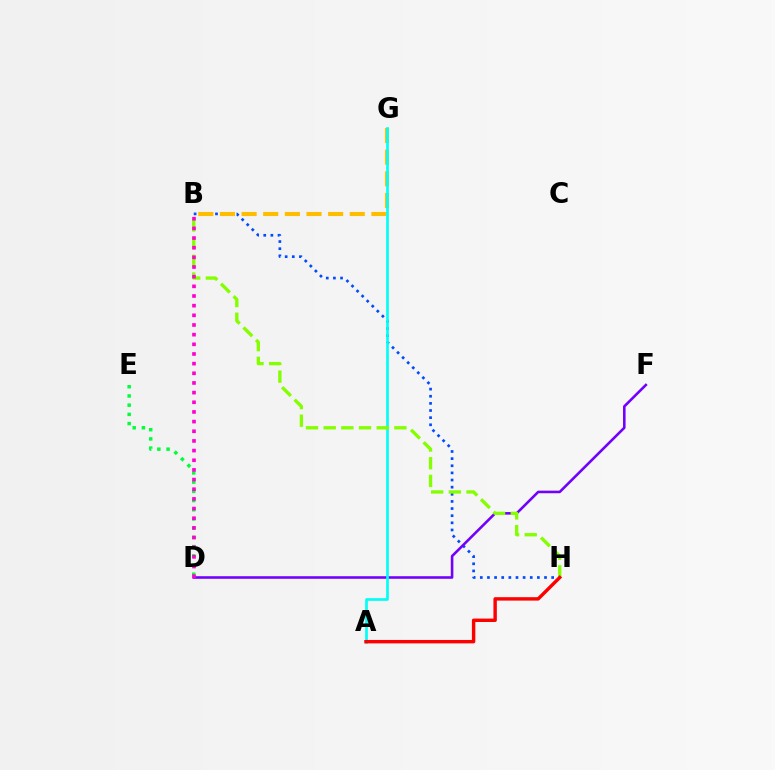{('B', 'H'): [{'color': '#004bff', 'line_style': 'dotted', 'thickness': 1.94}, {'color': '#84ff00', 'line_style': 'dashed', 'thickness': 2.4}], ('B', 'G'): [{'color': '#ffbd00', 'line_style': 'dashed', 'thickness': 2.94}], ('D', 'E'): [{'color': '#00ff39', 'line_style': 'dotted', 'thickness': 2.5}], ('D', 'F'): [{'color': '#7200ff', 'line_style': 'solid', 'thickness': 1.86}], ('A', 'G'): [{'color': '#00fff6', 'line_style': 'solid', 'thickness': 1.92}], ('A', 'H'): [{'color': '#ff0000', 'line_style': 'solid', 'thickness': 2.46}], ('B', 'D'): [{'color': '#ff00cf', 'line_style': 'dotted', 'thickness': 2.62}]}